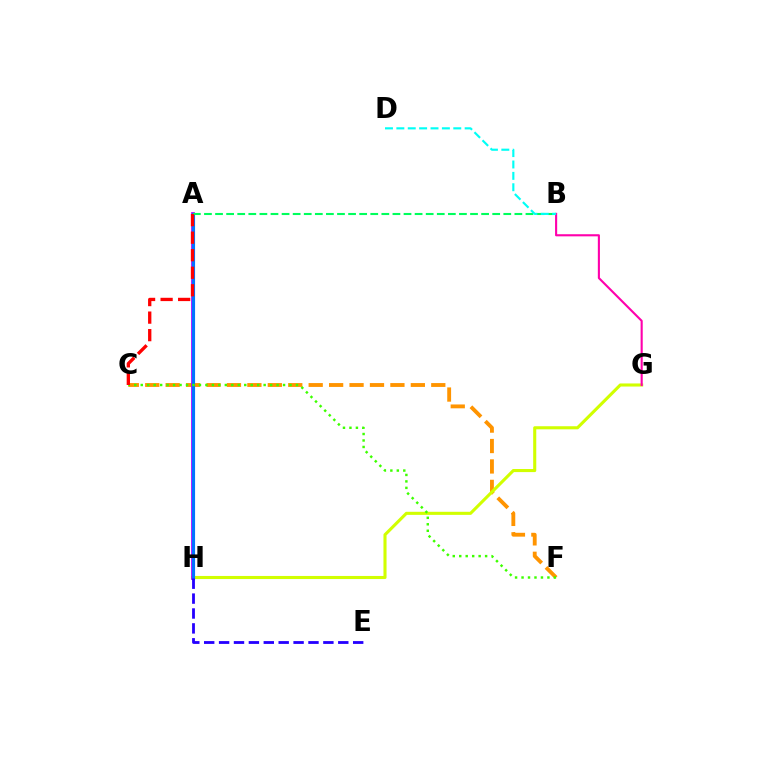{('C', 'F'): [{'color': '#ff9400', 'line_style': 'dashed', 'thickness': 2.78}, {'color': '#3dff00', 'line_style': 'dotted', 'thickness': 1.76}], ('G', 'H'): [{'color': '#d1ff00', 'line_style': 'solid', 'thickness': 2.22}], ('B', 'G'): [{'color': '#ff00ac', 'line_style': 'solid', 'thickness': 1.52}], ('A', 'H'): [{'color': '#b900ff', 'line_style': 'solid', 'thickness': 2.7}, {'color': '#0074ff', 'line_style': 'solid', 'thickness': 2.26}], ('A', 'B'): [{'color': '#00ff5c', 'line_style': 'dashed', 'thickness': 1.51}], ('E', 'H'): [{'color': '#2500ff', 'line_style': 'dashed', 'thickness': 2.02}], ('B', 'D'): [{'color': '#00fff6', 'line_style': 'dashed', 'thickness': 1.55}], ('A', 'C'): [{'color': '#ff0000', 'line_style': 'dashed', 'thickness': 2.38}]}